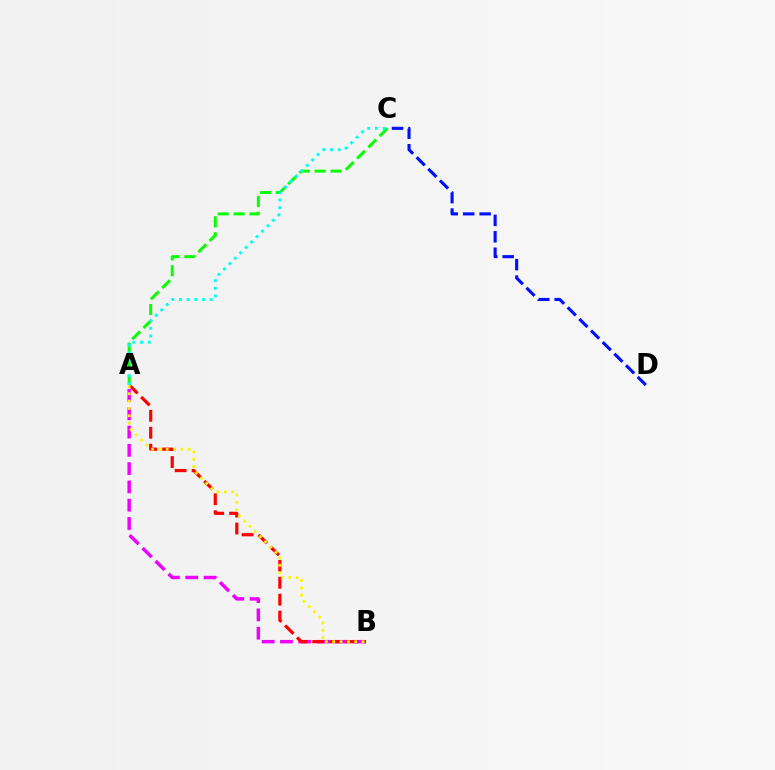{('A', 'C'): [{'color': '#08ff00', 'line_style': 'dashed', 'thickness': 2.16}, {'color': '#00fff6', 'line_style': 'dotted', 'thickness': 2.09}], ('A', 'B'): [{'color': '#ee00ff', 'line_style': 'dashed', 'thickness': 2.48}, {'color': '#ff0000', 'line_style': 'dashed', 'thickness': 2.3}, {'color': '#fcf500', 'line_style': 'dotted', 'thickness': 2.0}], ('C', 'D'): [{'color': '#0010ff', 'line_style': 'dashed', 'thickness': 2.23}]}